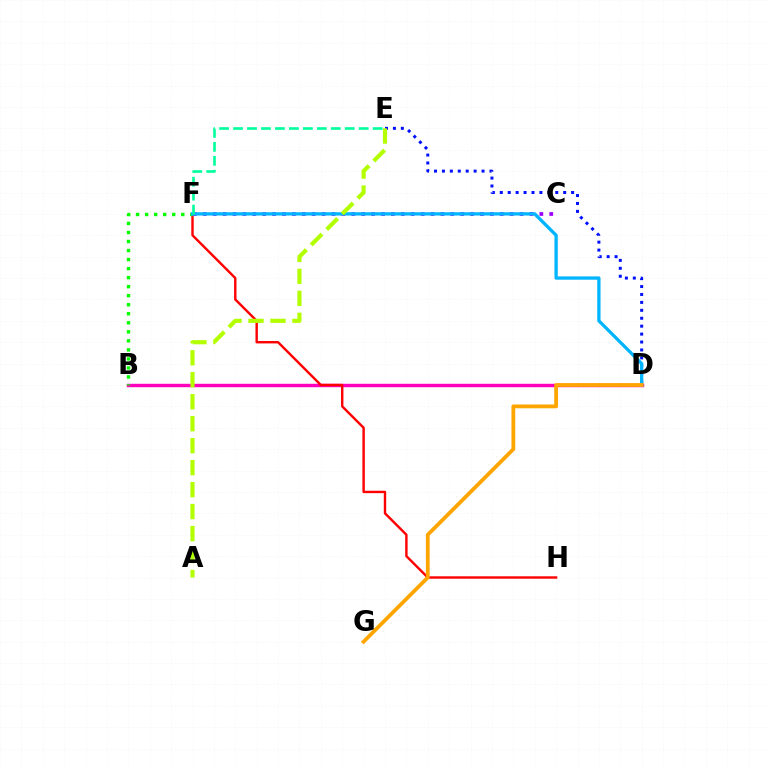{('B', 'D'): [{'color': '#ff00bd', 'line_style': 'solid', 'thickness': 2.46}], ('F', 'H'): [{'color': '#ff0000', 'line_style': 'solid', 'thickness': 1.73}], ('D', 'E'): [{'color': '#0010ff', 'line_style': 'dotted', 'thickness': 2.15}], ('B', 'F'): [{'color': '#08ff00', 'line_style': 'dotted', 'thickness': 2.45}], ('C', 'F'): [{'color': '#9b00ff', 'line_style': 'dotted', 'thickness': 2.69}], ('D', 'F'): [{'color': '#00b5ff', 'line_style': 'solid', 'thickness': 2.37}], ('E', 'F'): [{'color': '#00ff9d', 'line_style': 'dashed', 'thickness': 1.9}], ('D', 'G'): [{'color': '#ffa500', 'line_style': 'solid', 'thickness': 2.73}], ('A', 'E'): [{'color': '#b3ff00', 'line_style': 'dashed', 'thickness': 2.99}]}